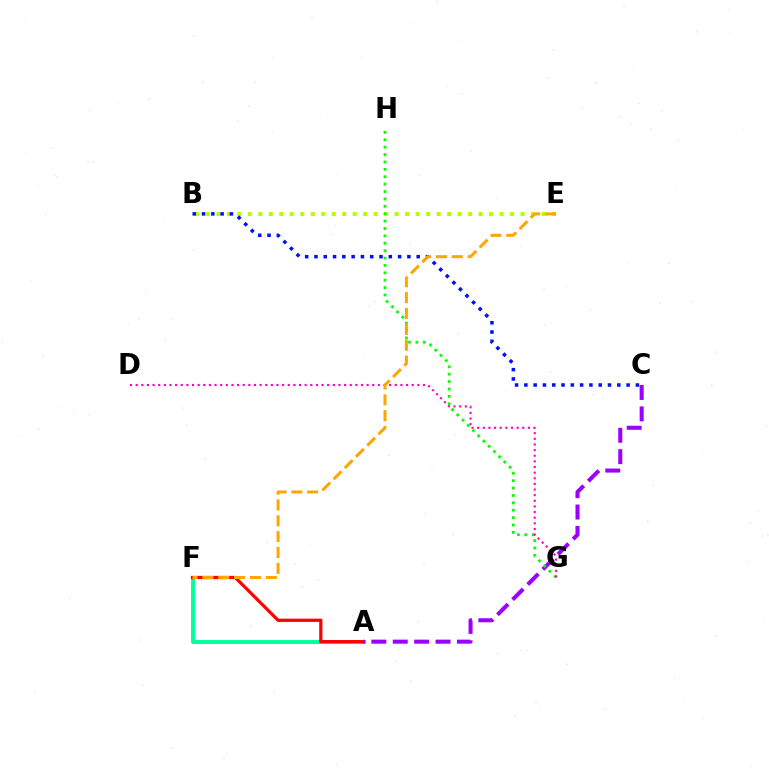{('A', 'F'): [{'color': '#00b5ff', 'line_style': 'dotted', 'thickness': 2.17}, {'color': '#00ff9d', 'line_style': 'solid', 'thickness': 2.79}, {'color': '#ff0000', 'line_style': 'solid', 'thickness': 2.33}], ('B', 'E'): [{'color': '#b3ff00', 'line_style': 'dotted', 'thickness': 2.85}], ('A', 'C'): [{'color': '#9b00ff', 'line_style': 'dashed', 'thickness': 2.91}], ('B', 'C'): [{'color': '#0010ff', 'line_style': 'dotted', 'thickness': 2.53}], ('G', 'H'): [{'color': '#08ff00', 'line_style': 'dotted', 'thickness': 2.01}], ('D', 'G'): [{'color': '#ff00bd', 'line_style': 'dotted', 'thickness': 1.53}], ('E', 'F'): [{'color': '#ffa500', 'line_style': 'dashed', 'thickness': 2.15}]}